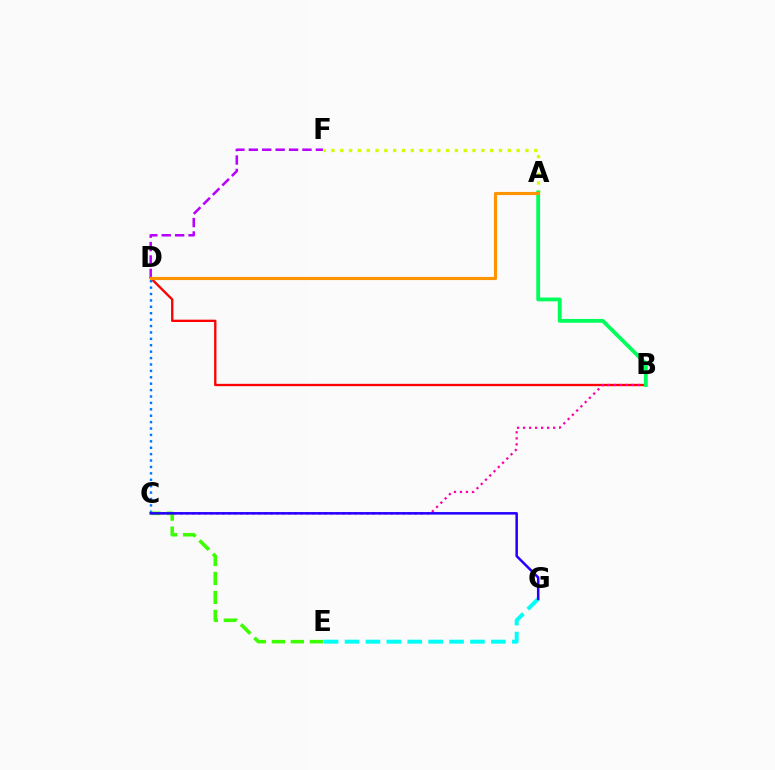{('A', 'F'): [{'color': '#d1ff00', 'line_style': 'dotted', 'thickness': 2.4}], ('B', 'D'): [{'color': '#ff0000', 'line_style': 'solid', 'thickness': 1.68}], ('C', 'D'): [{'color': '#0074ff', 'line_style': 'dotted', 'thickness': 1.74}], ('E', 'G'): [{'color': '#00fff6', 'line_style': 'dashed', 'thickness': 2.84}], ('B', 'C'): [{'color': '#ff00ac', 'line_style': 'dotted', 'thickness': 1.63}], ('D', 'F'): [{'color': '#b900ff', 'line_style': 'dashed', 'thickness': 1.82}], ('C', 'E'): [{'color': '#3dff00', 'line_style': 'dashed', 'thickness': 2.58}], ('A', 'B'): [{'color': '#00ff5c', 'line_style': 'solid', 'thickness': 2.75}], ('A', 'D'): [{'color': '#ff9400', 'line_style': 'solid', 'thickness': 2.26}], ('C', 'G'): [{'color': '#2500ff', 'line_style': 'solid', 'thickness': 1.82}]}